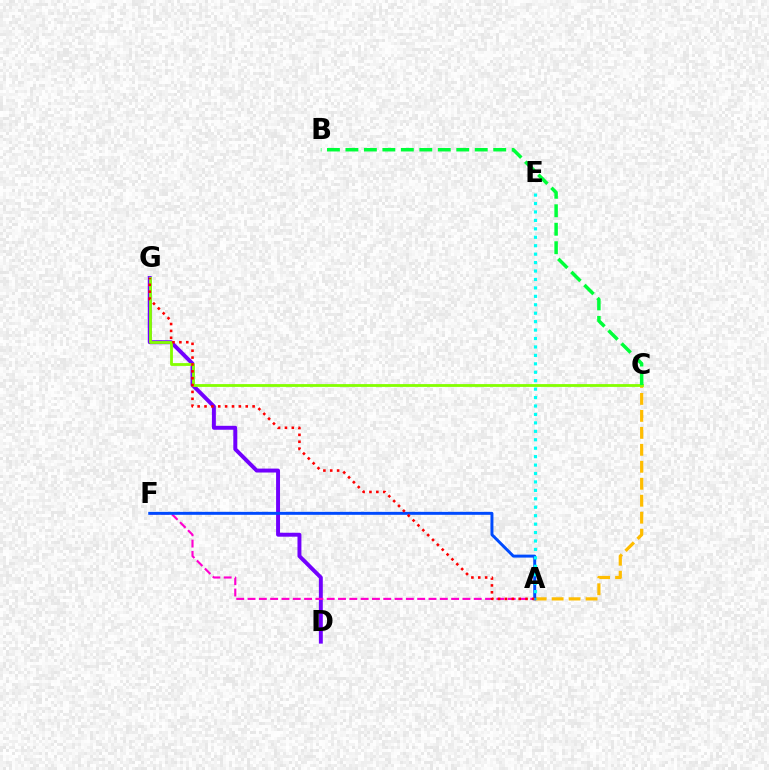{('A', 'C'): [{'color': '#ffbd00', 'line_style': 'dashed', 'thickness': 2.31}], ('D', 'G'): [{'color': '#7200ff', 'line_style': 'solid', 'thickness': 2.83}], ('A', 'F'): [{'color': '#ff00cf', 'line_style': 'dashed', 'thickness': 1.54}, {'color': '#004bff', 'line_style': 'solid', 'thickness': 2.13}], ('C', 'G'): [{'color': '#84ff00', 'line_style': 'solid', 'thickness': 2.02}], ('A', 'G'): [{'color': '#ff0000', 'line_style': 'dotted', 'thickness': 1.87}], ('B', 'C'): [{'color': '#00ff39', 'line_style': 'dashed', 'thickness': 2.51}], ('A', 'E'): [{'color': '#00fff6', 'line_style': 'dotted', 'thickness': 2.29}]}